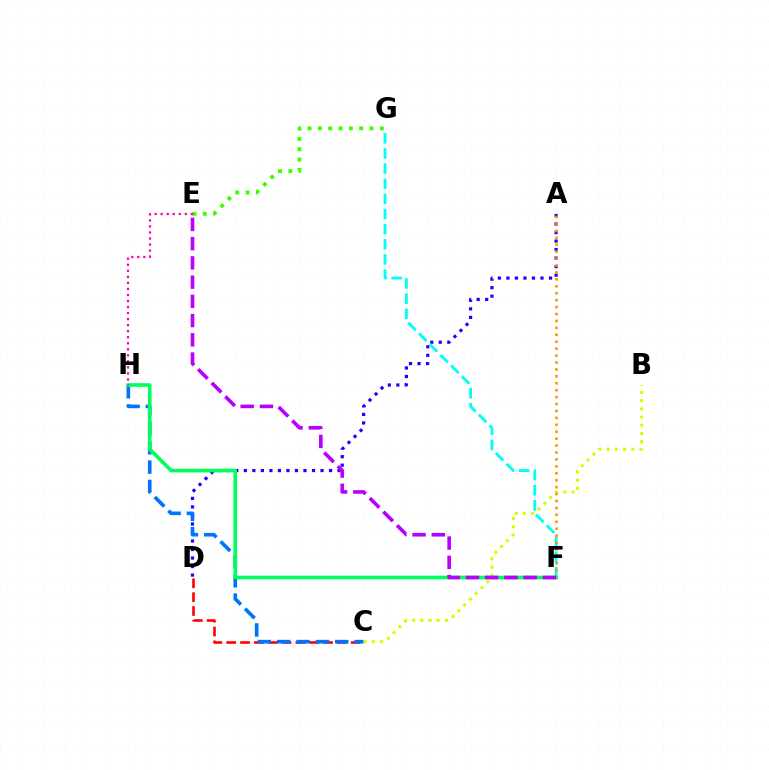{('A', 'D'): [{'color': '#2500ff', 'line_style': 'dotted', 'thickness': 2.31}], ('C', 'D'): [{'color': '#ff0000', 'line_style': 'dashed', 'thickness': 1.88}], ('C', 'H'): [{'color': '#0074ff', 'line_style': 'dashed', 'thickness': 2.63}], ('B', 'C'): [{'color': '#d1ff00', 'line_style': 'dotted', 'thickness': 2.23}], ('F', 'G'): [{'color': '#00fff6', 'line_style': 'dashed', 'thickness': 2.06}], ('A', 'F'): [{'color': '#ff9400', 'line_style': 'dotted', 'thickness': 1.88}], ('E', 'G'): [{'color': '#3dff00', 'line_style': 'dotted', 'thickness': 2.81}], ('F', 'H'): [{'color': '#00ff5c', 'line_style': 'solid', 'thickness': 2.62}], ('E', 'H'): [{'color': '#ff00ac', 'line_style': 'dotted', 'thickness': 1.64}], ('E', 'F'): [{'color': '#b900ff', 'line_style': 'dashed', 'thickness': 2.61}]}